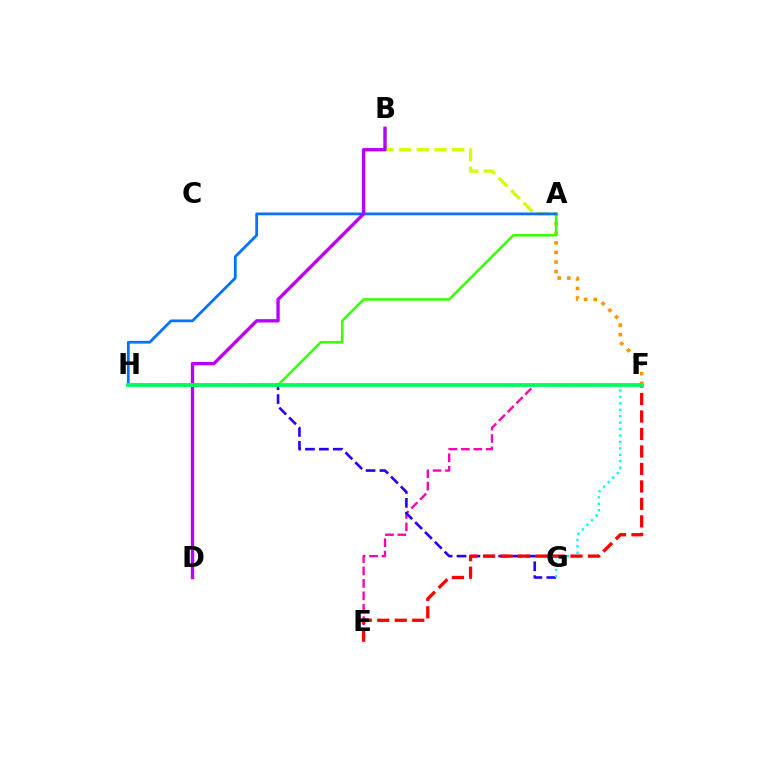{('A', 'F'): [{'color': '#ff9400', 'line_style': 'dotted', 'thickness': 2.6}], ('E', 'F'): [{'color': '#ff00ac', 'line_style': 'dashed', 'thickness': 1.69}, {'color': '#ff0000', 'line_style': 'dashed', 'thickness': 2.38}], ('A', 'H'): [{'color': '#3dff00', 'line_style': 'solid', 'thickness': 1.85}, {'color': '#0074ff', 'line_style': 'solid', 'thickness': 1.99}], ('A', 'B'): [{'color': '#d1ff00', 'line_style': 'dashed', 'thickness': 2.4}], ('G', 'H'): [{'color': '#2500ff', 'line_style': 'dashed', 'thickness': 1.89}], ('F', 'G'): [{'color': '#00fff6', 'line_style': 'dotted', 'thickness': 1.75}], ('B', 'D'): [{'color': '#b900ff', 'line_style': 'solid', 'thickness': 2.41}], ('F', 'H'): [{'color': '#00ff5c', 'line_style': 'solid', 'thickness': 2.72}]}